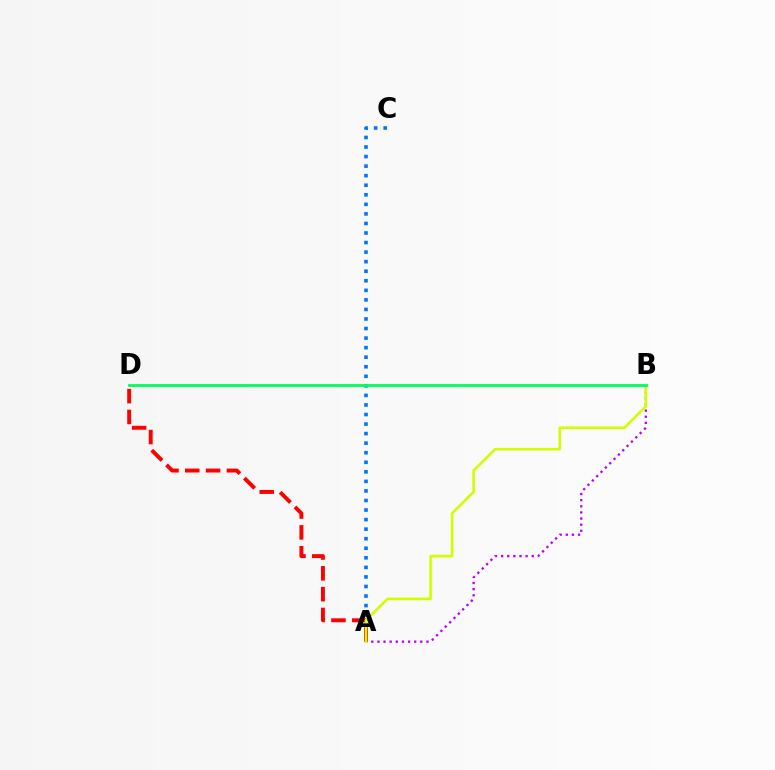{('A', 'C'): [{'color': '#0074ff', 'line_style': 'dotted', 'thickness': 2.6}], ('A', 'D'): [{'color': '#ff0000', 'line_style': 'dashed', 'thickness': 2.83}], ('A', 'B'): [{'color': '#b900ff', 'line_style': 'dotted', 'thickness': 1.66}, {'color': '#d1ff00', 'line_style': 'solid', 'thickness': 1.89}], ('B', 'D'): [{'color': '#00ff5c', 'line_style': 'solid', 'thickness': 2.03}]}